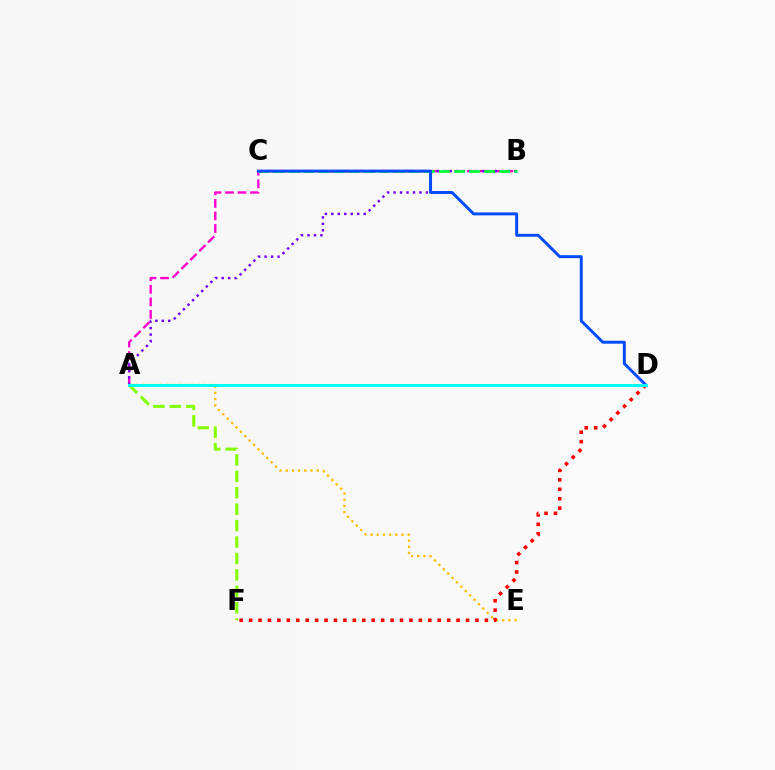{('A', 'B'): [{'color': '#ff00cf', 'line_style': 'dashed', 'thickness': 1.7}, {'color': '#7200ff', 'line_style': 'dotted', 'thickness': 1.76}], ('A', 'E'): [{'color': '#ffbd00', 'line_style': 'dotted', 'thickness': 1.68}], ('B', 'C'): [{'color': '#00ff39', 'line_style': 'dashed', 'thickness': 2.05}], ('C', 'D'): [{'color': '#004bff', 'line_style': 'solid', 'thickness': 2.12}], ('D', 'F'): [{'color': '#ff0000', 'line_style': 'dotted', 'thickness': 2.56}], ('A', 'F'): [{'color': '#84ff00', 'line_style': 'dashed', 'thickness': 2.23}], ('A', 'D'): [{'color': '#00fff6', 'line_style': 'solid', 'thickness': 2.15}]}